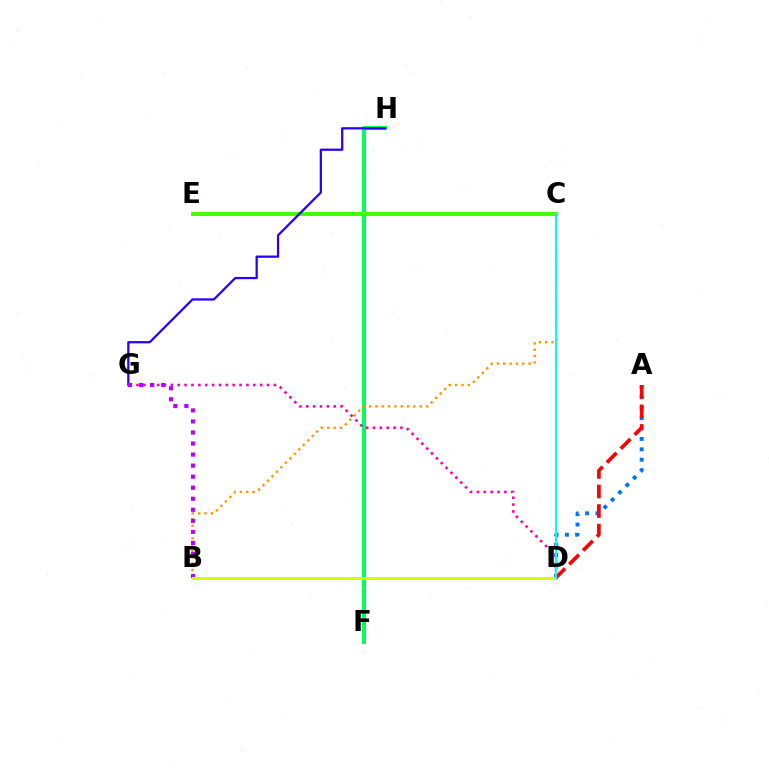{('F', 'H'): [{'color': '#00ff5c', 'line_style': 'solid', 'thickness': 2.91}], ('C', 'E'): [{'color': '#3dff00', 'line_style': 'solid', 'thickness': 2.81}], ('B', 'C'): [{'color': '#ff9400', 'line_style': 'dotted', 'thickness': 1.72}], ('A', 'D'): [{'color': '#0074ff', 'line_style': 'dotted', 'thickness': 2.82}, {'color': '#ff0000', 'line_style': 'dashed', 'thickness': 2.66}], ('G', 'H'): [{'color': '#2500ff', 'line_style': 'solid', 'thickness': 1.62}], ('D', 'G'): [{'color': '#ff00ac', 'line_style': 'dotted', 'thickness': 1.87}], ('B', 'G'): [{'color': '#b900ff', 'line_style': 'dotted', 'thickness': 3.0}], ('B', 'D'): [{'color': '#d1ff00', 'line_style': 'solid', 'thickness': 2.22}], ('C', 'D'): [{'color': '#00fff6', 'line_style': 'solid', 'thickness': 1.51}]}